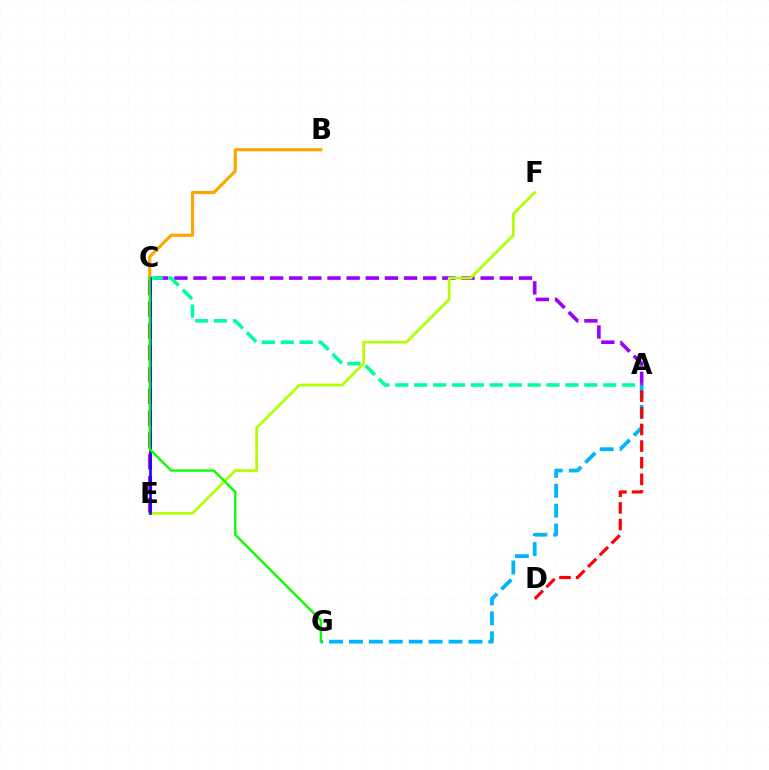{('A', 'C'): [{'color': '#9b00ff', 'line_style': 'dashed', 'thickness': 2.6}, {'color': '#00ff9d', 'line_style': 'dashed', 'thickness': 2.57}], ('C', 'E'): [{'color': '#ff00bd', 'line_style': 'dashed', 'thickness': 2.96}, {'color': '#0010ff', 'line_style': 'solid', 'thickness': 1.93}], ('A', 'G'): [{'color': '#00b5ff', 'line_style': 'dashed', 'thickness': 2.71}], ('A', 'D'): [{'color': '#ff0000', 'line_style': 'dashed', 'thickness': 2.26}], ('B', 'C'): [{'color': '#ffa500', 'line_style': 'solid', 'thickness': 2.26}], ('E', 'F'): [{'color': '#b3ff00', 'line_style': 'solid', 'thickness': 1.96}], ('C', 'G'): [{'color': '#08ff00', 'line_style': 'solid', 'thickness': 1.69}]}